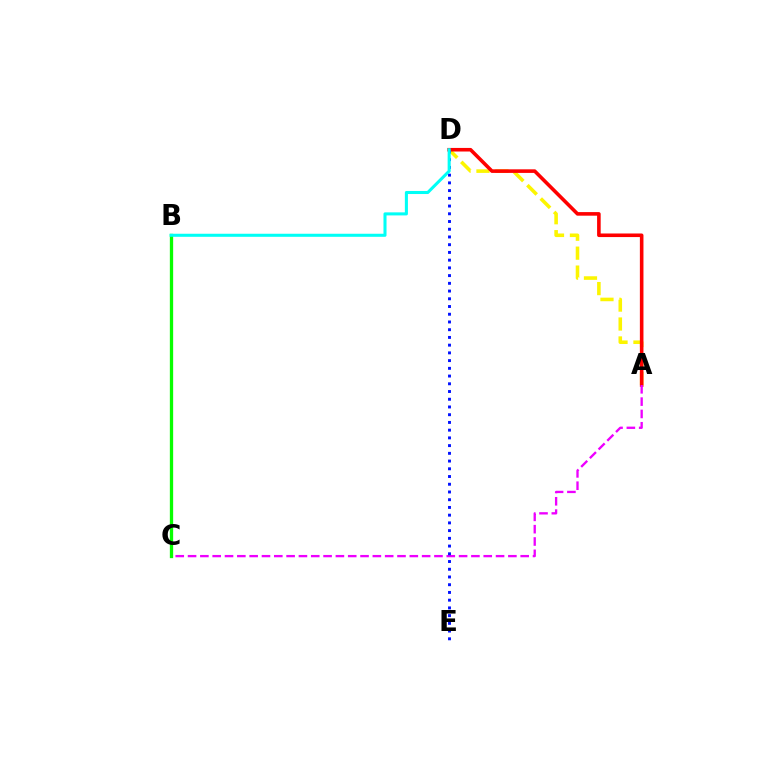{('A', 'D'): [{'color': '#fcf500', 'line_style': 'dashed', 'thickness': 2.57}, {'color': '#ff0000', 'line_style': 'solid', 'thickness': 2.58}], ('A', 'C'): [{'color': '#ee00ff', 'line_style': 'dashed', 'thickness': 1.67}], ('D', 'E'): [{'color': '#0010ff', 'line_style': 'dotted', 'thickness': 2.1}], ('B', 'C'): [{'color': '#08ff00', 'line_style': 'solid', 'thickness': 2.38}], ('B', 'D'): [{'color': '#00fff6', 'line_style': 'solid', 'thickness': 2.2}]}